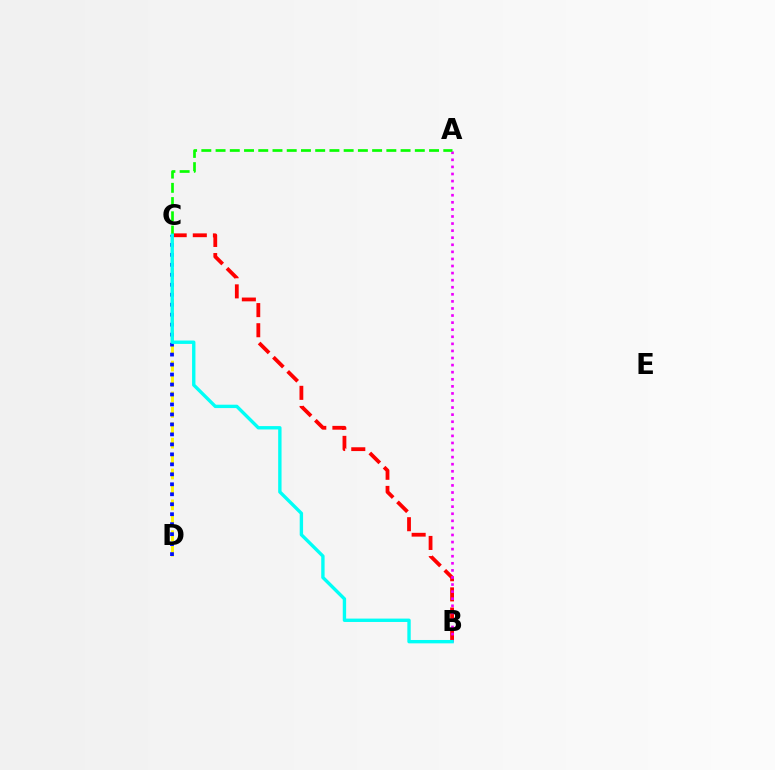{('B', 'C'): [{'color': '#ff0000', 'line_style': 'dashed', 'thickness': 2.73}, {'color': '#00fff6', 'line_style': 'solid', 'thickness': 2.43}], ('A', 'B'): [{'color': '#ee00ff', 'line_style': 'dotted', 'thickness': 1.92}], ('C', 'D'): [{'color': '#fcf500', 'line_style': 'dashed', 'thickness': 2.09}, {'color': '#0010ff', 'line_style': 'dotted', 'thickness': 2.71}], ('A', 'C'): [{'color': '#08ff00', 'line_style': 'dashed', 'thickness': 1.93}]}